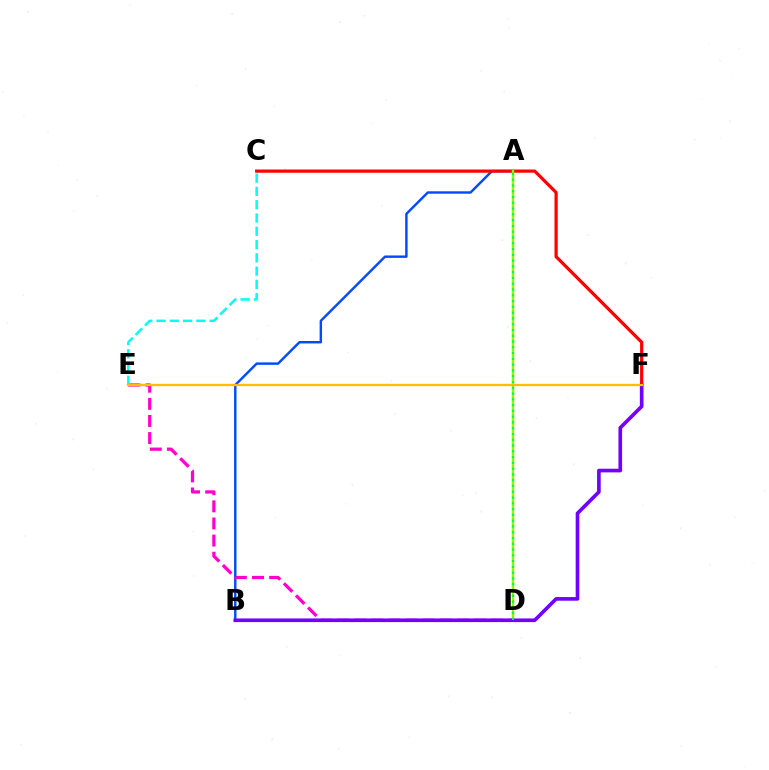{('A', 'B'): [{'color': '#004bff', 'line_style': 'solid', 'thickness': 1.75}], ('C', 'F'): [{'color': '#ff0000', 'line_style': 'solid', 'thickness': 2.3}], ('A', 'D'): [{'color': '#84ff00', 'line_style': 'solid', 'thickness': 1.73}, {'color': '#00ff39', 'line_style': 'dotted', 'thickness': 1.57}], ('D', 'E'): [{'color': '#ff00cf', 'line_style': 'dashed', 'thickness': 2.33}], ('B', 'F'): [{'color': '#7200ff', 'line_style': 'solid', 'thickness': 2.63}], ('C', 'E'): [{'color': '#00fff6', 'line_style': 'dashed', 'thickness': 1.8}], ('E', 'F'): [{'color': '#ffbd00', 'line_style': 'solid', 'thickness': 1.69}]}